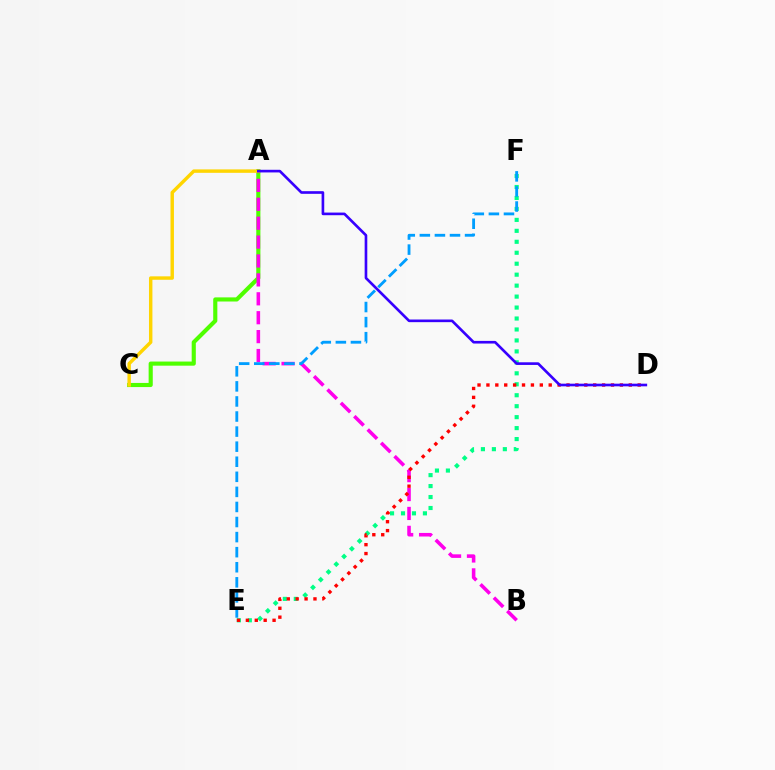{('A', 'C'): [{'color': '#4fff00', 'line_style': 'solid', 'thickness': 2.97}, {'color': '#ffd500', 'line_style': 'solid', 'thickness': 2.47}], ('E', 'F'): [{'color': '#00ff86', 'line_style': 'dotted', 'thickness': 2.98}, {'color': '#009eff', 'line_style': 'dashed', 'thickness': 2.05}], ('A', 'B'): [{'color': '#ff00ed', 'line_style': 'dashed', 'thickness': 2.57}], ('D', 'E'): [{'color': '#ff0000', 'line_style': 'dotted', 'thickness': 2.42}], ('A', 'D'): [{'color': '#3700ff', 'line_style': 'solid', 'thickness': 1.9}]}